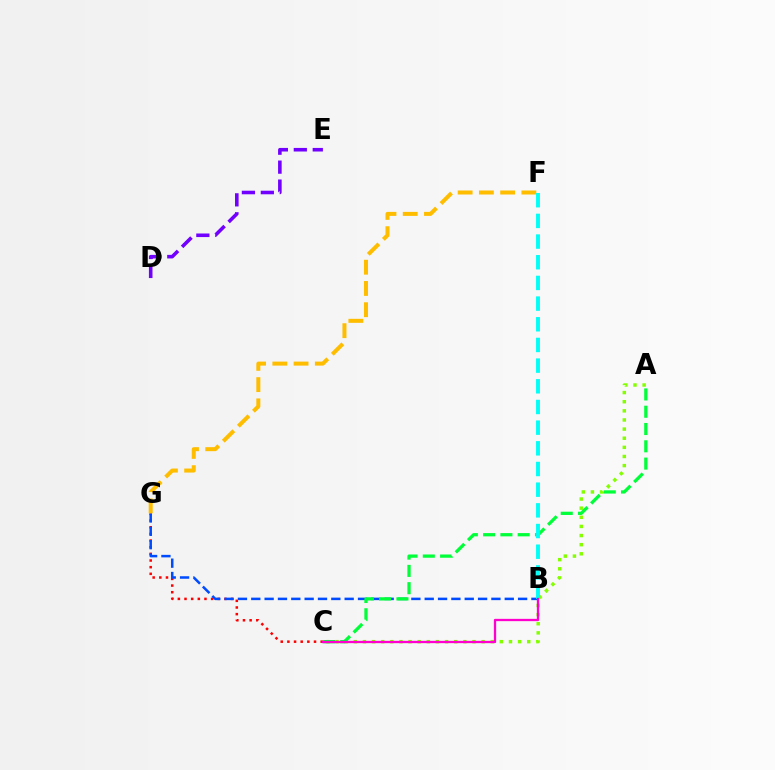{('C', 'G'): [{'color': '#ff0000', 'line_style': 'dotted', 'thickness': 1.81}], ('A', 'C'): [{'color': '#84ff00', 'line_style': 'dotted', 'thickness': 2.48}, {'color': '#00ff39', 'line_style': 'dashed', 'thickness': 2.35}], ('B', 'G'): [{'color': '#004bff', 'line_style': 'dashed', 'thickness': 1.81}], ('D', 'E'): [{'color': '#7200ff', 'line_style': 'dashed', 'thickness': 2.57}], ('F', 'G'): [{'color': '#ffbd00', 'line_style': 'dashed', 'thickness': 2.89}], ('B', 'F'): [{'color': '#00fff6', 'line_style': 'dashed', 'thickness': 2.81}], ('B', 'C'): [{'color': '#ff00cf', 'line_style': 'solid', 'thickness': 1.66}]}